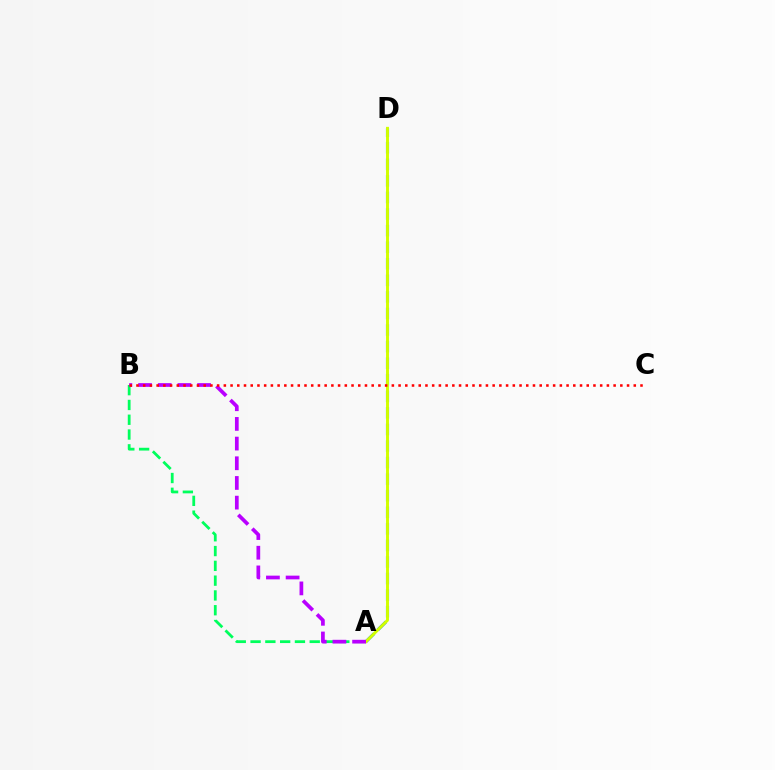{('A', 'B'): [{'color': '#00ff5c', 'line_style': 'dashed', 'thickness': 2.01}, {'color': '#b900ff', 'line_style': 'dashed', 'thickness': 2.67}], ('A', 'D'): [{'color': '#0074ff', 'line_style': 'dashed', 'thickness': 2.25}, {'color': '#d1ff00', 'line_style': 'solid', 'thickness': 2.11}], ('B', 'C'): [{'color': '#ff0000', 'line_style': 'dotted', 'thickness': 1.83}]}